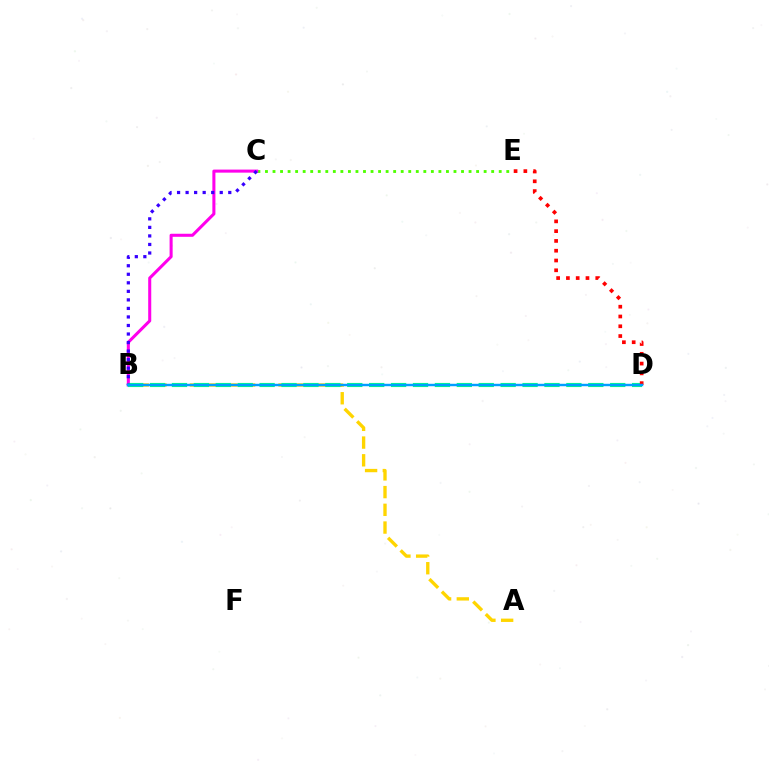{('A', 'B'): [{'color': '#ffd500', 'line_style': 'dashed', 'thickness': 2.41}], ('C', 'E'): [{'color': '#4fff00', 'line_style': 'dotted', 'thickness': 2.05}], ('B', 'C'): [{'color': '#ff00ed', 'line_style': 'solid', 'thickness': 2.2}, {'color': '#3700ff', 'line_style': 'dotted', 'thickness': 2.32}], ('B', 'D'): [{'color': '#00ff86', 'line_style': 'dashed', 'thickness': 2.98}, {'color': '#009eff', 'line_style': 'solid', 'thickness': 1.75}], ('D', 'E'): [{'color': '#ff0000', 'line_style': 'dotted', 'thickness': 2.66}]}